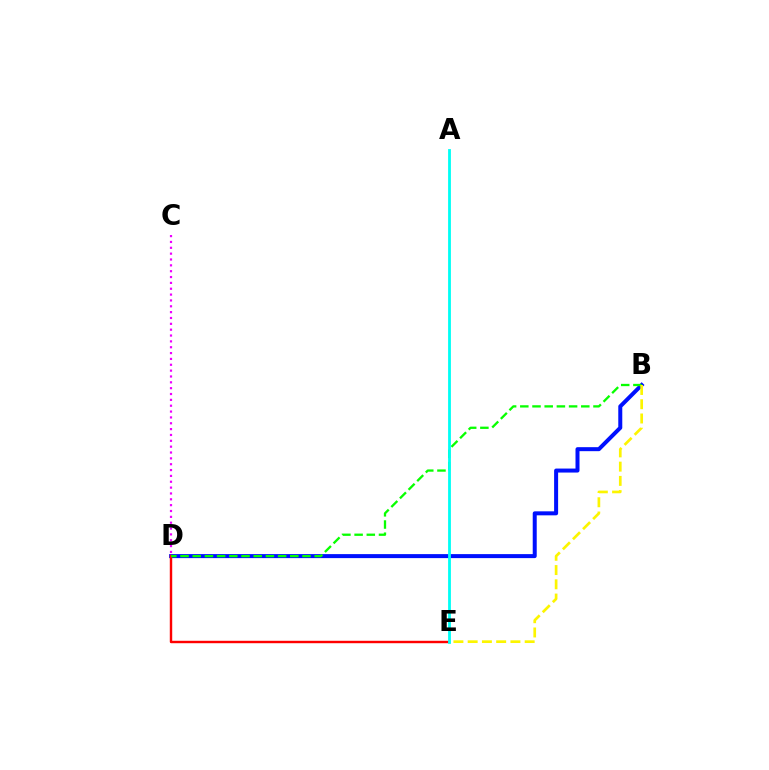{('B', 'D'): [{'color': '#0010ff', 'line_style': 'solid', 'thickness': 2.88}, {'color': '#08ff00', 'line_style': 'dashed', 'thickness': 1.66}], ('C', 'D'): [{'color': '#ee00ff', 'line_style': 'dotted', 'thickness': 1.59}], ('D', 'E'): [{'color': '#ff0000', 'line_style': 'solid', 'thickness': 1.74}], ('A', 'E'): [{'color': '#00fff6', 'line_style': 'solid', 'thickness': 2.02}], ('B', 'E'): [{'color': '#fcf500', 'line_style': 'dashed', 'thickness': 1.94}]}